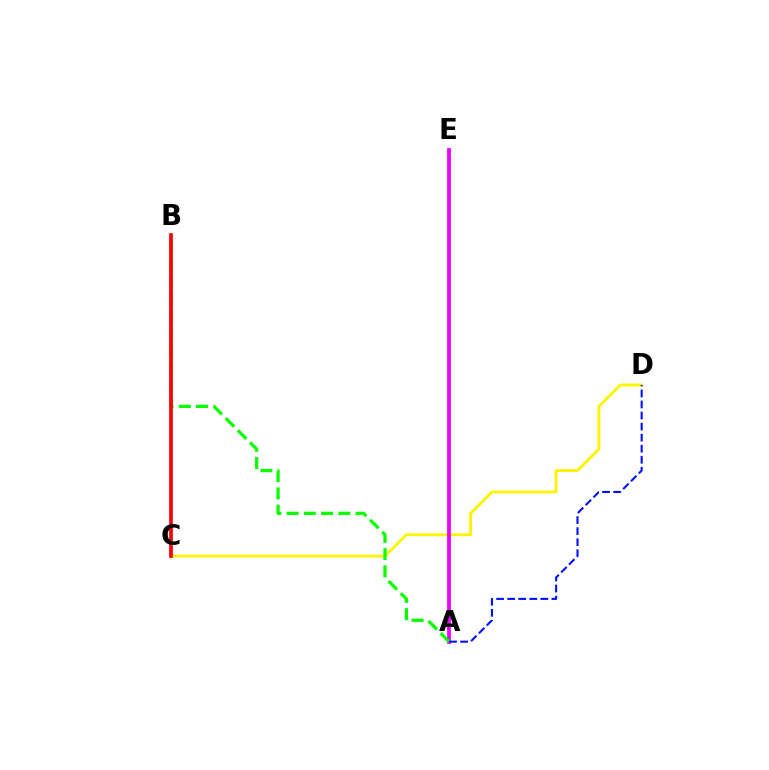{('B', 'C'): [{'color': '#00fff6', 'line_style': 'dashed', 'thickness': 1.69}, {'color': '#ff0000', 'line_style': 'solid', 'thickness': 2.66}], ('C', 'D'): [{'color': '#fcf500', 'line_style': 'solid', 'thickness': 2.06}], ('A', 'E'): [{'color': '#ee00ff', 'line_style': 'solid', 'thickness': 2.71}], ('A', 'B'): [{'color': '#08ff00', 'line_style': 'dashed', 'thickness': 2.34}], ('A', 'D'): [{'color': '#0010ff', 'line_style': 'dashed', 'thickness': 1.5}]}